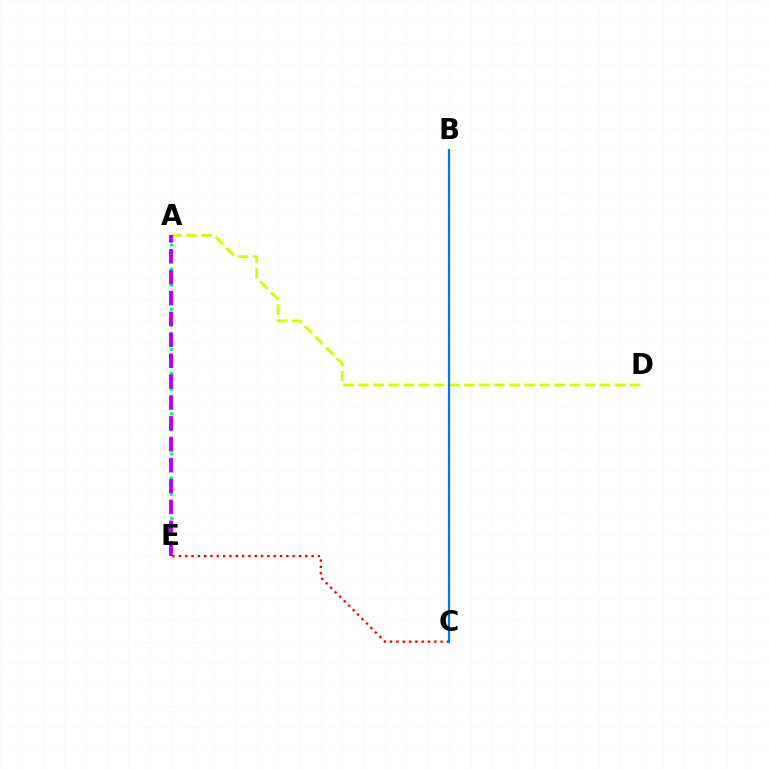{('A', 'D'): [{'color': '#d1ff00', 'line_style': 'dashed', 'thickness': 2.05}], ('A', 'E'): [{'color': '#00ff5c', 'line_style': 'dotted', 'thickness': 2.18}, {'color': '#b900ff', 'line_style': 'dashed', 'thickness': 2.84}], ('C', 'E'): [{'color': '#ff0000', 'line_style': 'dotted', 'thickness': 1.72}], ('B', 'C'): [{'color': '#0074ff', 'line_style': 'solid', 'thickness': 1.61}]}